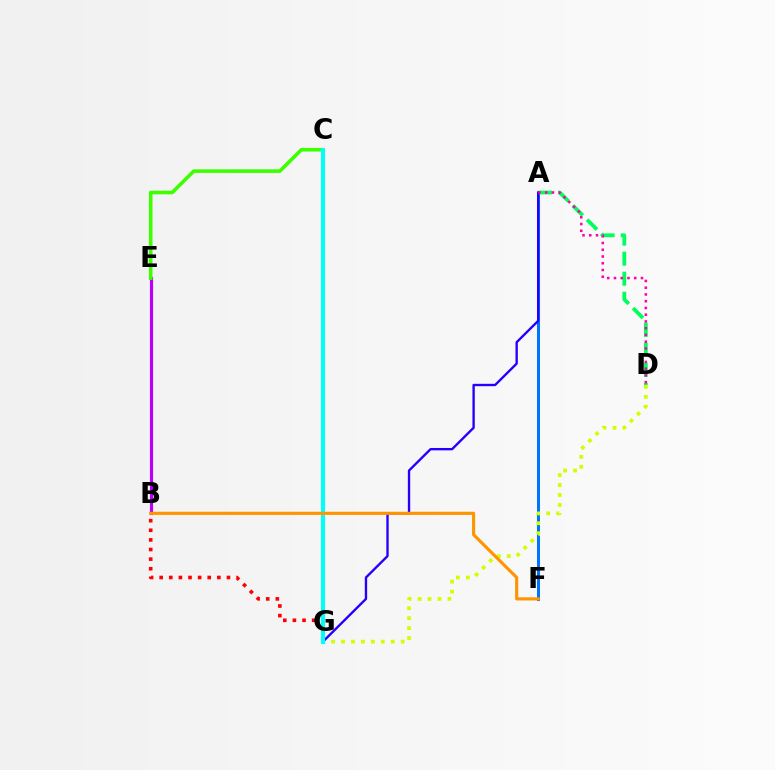{('B', 'E'): [{'color': '#b900ff', 'line_style': 'solid', 'thickness': 2.27}], ('A', 'F'): [{'color': '#0074ff', 'line_style': 'solid', 'thickness': 2.18}], ('A', 'D'): [{'color': '#00ff5c', 'line_style': 'dashed', 'thickness': 2.72}, {'color': '#ff00ac', 'line_style': 'dotted', 'thickness': 1.83}], ('A', 'G'): [{'color': '#2500ff', 'line_style': 'solid', 'thickness': 1.7}], ('C', 'E'): [{'color': '#3dff00', 'line_style': 'solid', 'thickness': 2.6}], ('D', 'G'): [{'color': '#d1ff00', 'line_style': 'dotted', 'thickness': 2.7}], ('B', 'G'): [{'color': '#ff0000', 'line_style': 'dotted', 'thickness': 2.61}], ('C', 'G'): [{'color': '#00fff6', 'line_style': 'solid', 'thickness': 2.96}], ('B', 'F'): [{'color': '#ff9400', 'line_style': 'solid', 'thickness': 2.26}]}